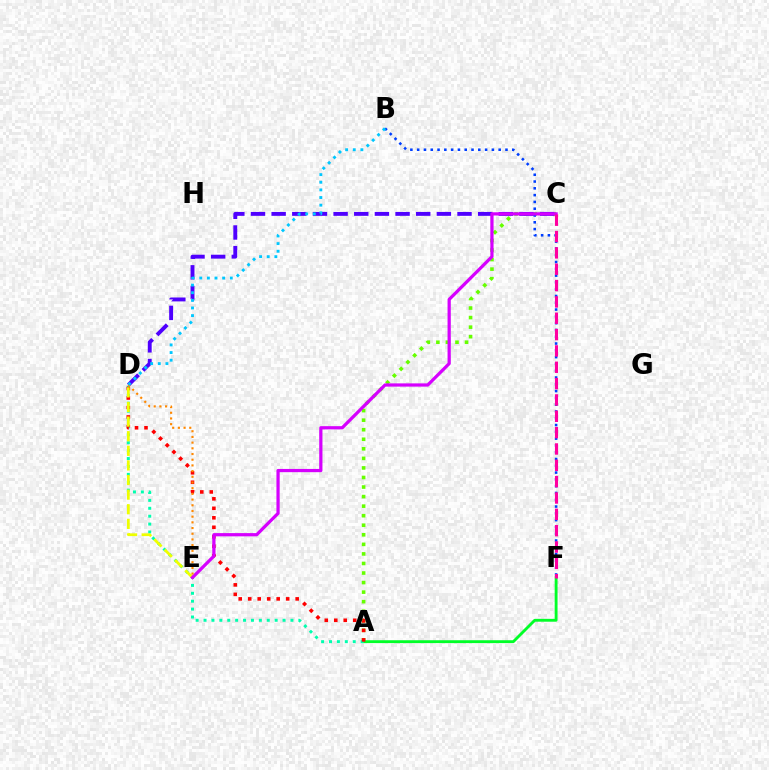{('A', 'C'): [{'color': '#66ff00', 'line_style': 'dotted', 'thickness': 2.6}], ('C', 'D'): [{'color': '#4f00ff', 'line_style': 'dashed', 'thickness': 2.81}], ('B', 'F'): [{'color': '#003fff', 'line_style': 'dotted', 'thickness': 1.85}], ('A', 'F'): [{'color': '#00ff27', 'line_style': 'solid', 'thickness': 2.06}], ('A', 'D'): [{'color': '#00ffaf', 'line_style': 'dotted', 'thickness': 2.15}, {'color': '#ff0000', 'line_style': 'dotted', 'thickness': 2.58}], ('D', 'E'): [{'color': '#eeff00', 'line_style': 'dashed', 'thickness': 1.98}, {'color': '#ff8800', 'line_style': 'dotted', 'thickness': 1.55}], ('C', 'E'): [{'color': '#d600ff', 'line_style': 'solid', 'thickness': 2.33}], ('B', 'D'): [{'color': '#00c7ff', 'line_style': 'dotted', 'thickness': 2.07}], ('C', 'F'): [{'color': '#ff00a0', 'line_style': 'dashed', 'thickness': 2.22}]}